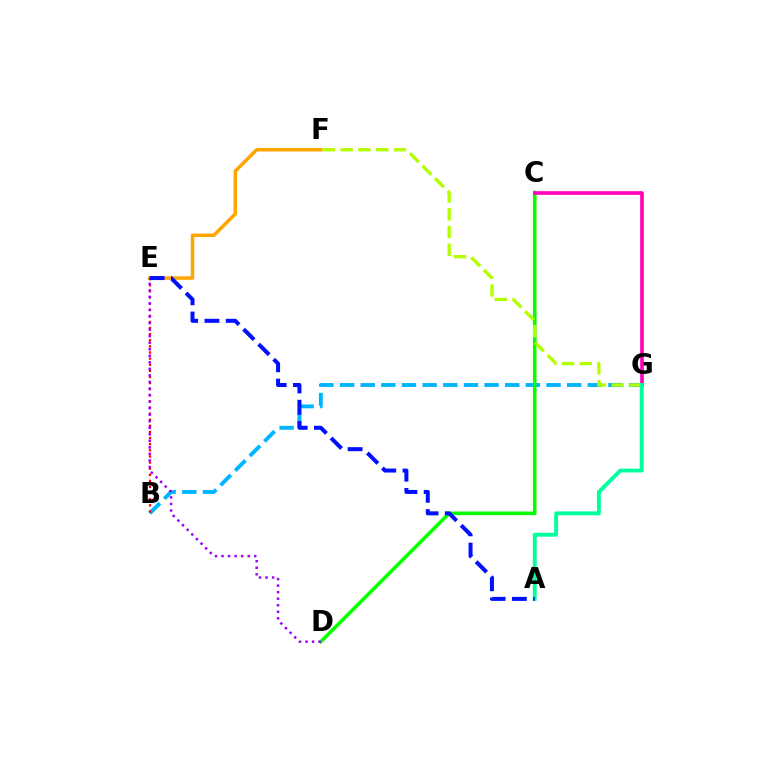{('E', 'F'): [{'color': '#ffa500', 'line_style': 'solid', 'thickness': 2.52}], ('B', 'G'): [{'color': '#00b5ff', 'line_style': 'dashed', 'thickness': 2.8}], ('C', 'D'): [{'color': '#08ff00', 'line_style': 'solid', 'thickness': 2.59}], ('B', 'E'): [{'color': '#ff0000', 'line_style': 'dotted', 'thickness': 1.66}], ('C', 'G'): [{'color': '#ff00bd', 'line_style': 'solid', 'thickness': 2.62}], ('F', 'G'): [{'color': '#b3ff00', 'line_style': 'dashed', 'thickness': 2.41}], ('A', 'G'): [{'color': '#00ff9d', 'line_style': 'solid', 'thickness': 2.78}], ('D', 'E'): [{'color': '#9b00ff', 'line_style': 'dotted', 'thickness': 1.78}], ('A', 'E'): [{'color': '#0010ff', 'line_style': 'dashed', 'thickness': 2.89}]}